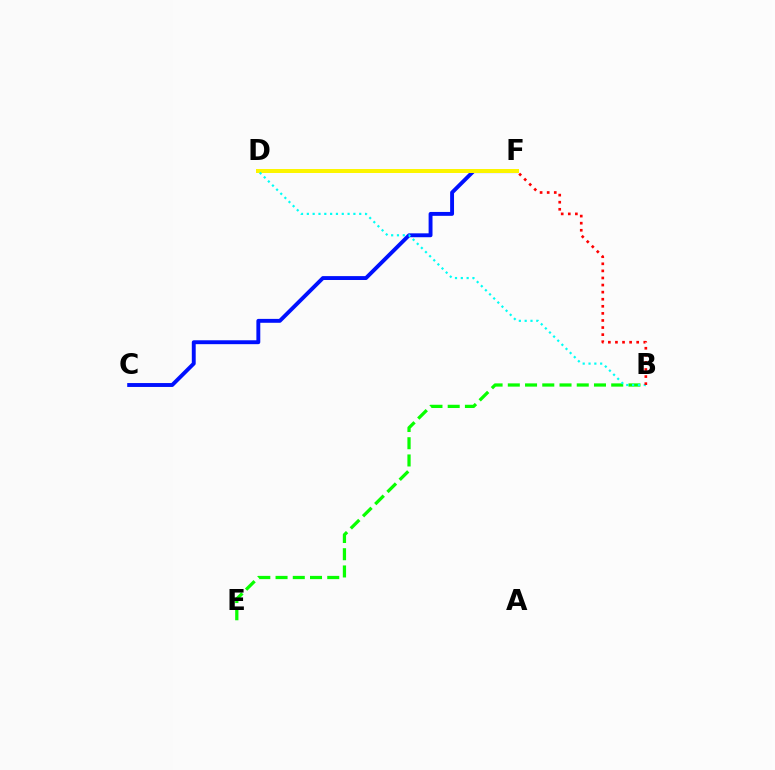{('C', 'F'): [{'color': '#0010ff', 'line_style': 'solid', 'thickness': 2.8}], ('D', 'F'): [{'color': '#ee00ff', 'line_style': 'dashed', 'thickness': 2.85}, {'color': '#fcf500', 'line_style': 'solid', 'thickness': 2.88}], ('B', 'E'): [{'color': '#08ff00', 'line_style': 'dashed', 'thickness': 2.34}], ('B', 'D'): [{'color': '#00fff6', 'line_style': 'dotted', 'thickness': 1.58}], ('B', 'F'): [{'color': '#ff0000', 'line_style': 'dotted', 'thickness': 1.92}]}